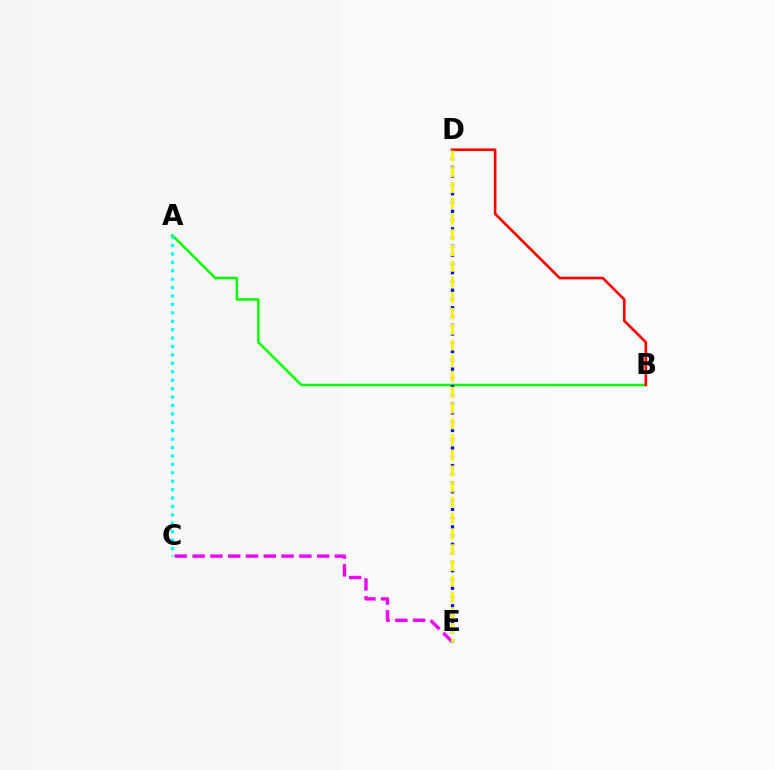{('A', 'B'): [{'color': '#08ff00', 'line_style': 'solid', 'thickness': 1.83}], ('B', 'D'): [{'color': '#ff0000', 'line_style': 'solid', 'thickness': 1.91}], ('C', 'E'): [{'color': '#ee00ff', 'line_style': 'dashed', 'thickness': 2.42}], ('D', 'E'): [{'color': '#0010ff', 'line_style': 'dotted', 'thickness': 2.38}, {'color': '#fcf500', 'line_style': 'dashed', 'thickness': 2.14}], ('A', 'C'): [{'color': '#00fff6', 'line_style': 'dotted', 'thickness': 2.29}]}